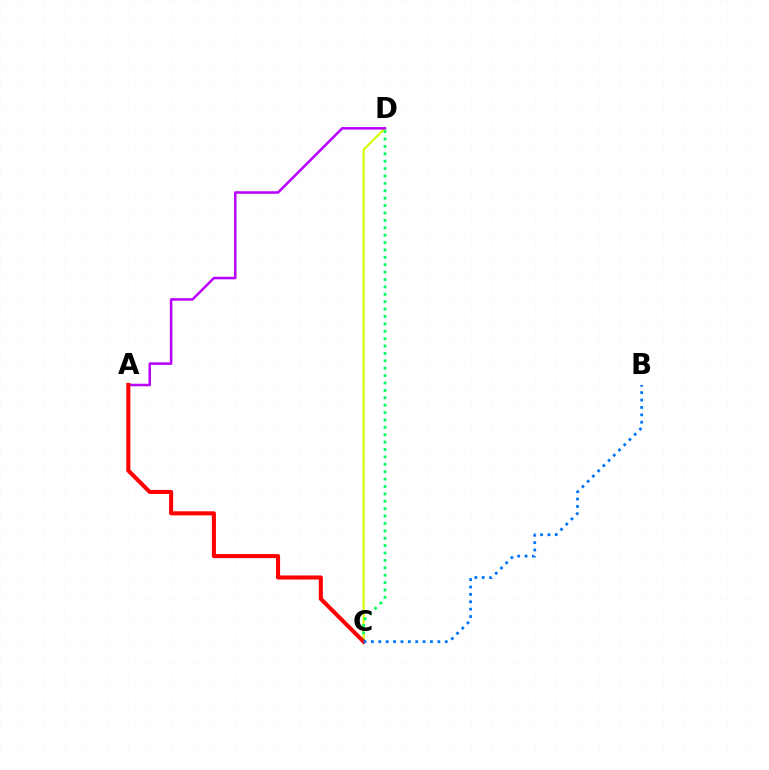{('C', 'D'): [{'color': '#d1ff00', 'line_style': 'solid', 'thickness': 1.51}, {'color': '#00ff5c', 'line_style': 'dotted', 'thickness': 2.01}], ('A', 'D'): [{'color': '#b900ff', 'line_style': 'solid', 'thickness': 1.82}], ('A', 'C'): [{'color': '#ff0000', 'line_style': 'solid', 'thickness': 2.93}], ('B', 'C'): [{'color': '#0074ff', 'line_style': 'dotted', 'thickness': 2.01}]}